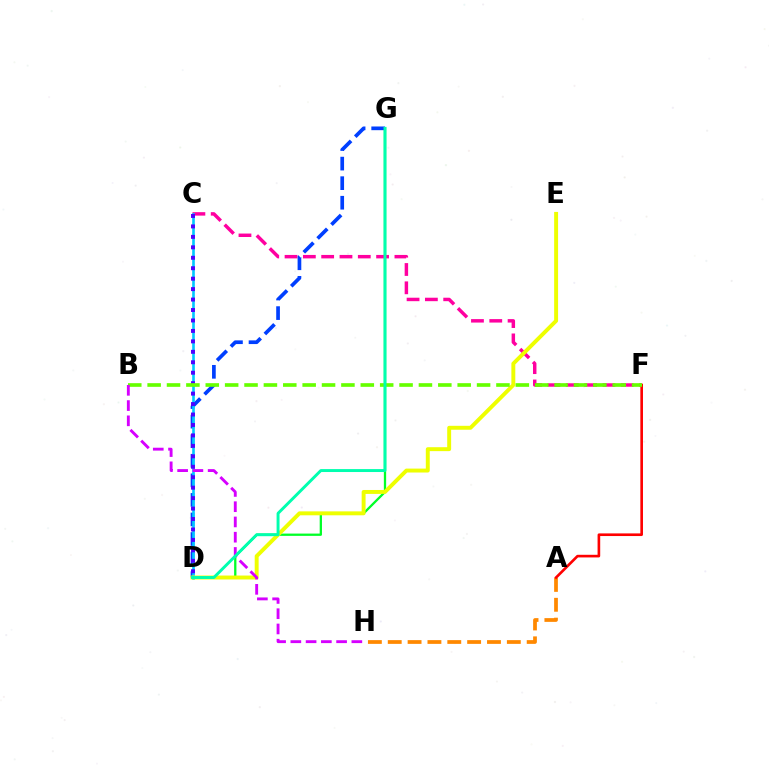{('D', 'G'): [{'color': '#00ff27', 'line_style': 'solid', 'thickness': 1.65}, {'color': '#003fff', 'line_style': 'dashed', 'thickness': 2.66}, {'color': '#00ffaf', 'line_style': 'solid', 'thickness': 2.11}], ('C', 'F'): [{'color': '#ff00a0', 'line_style': 'dashed', 'thickness': 2.49}], ('A', 'H'): [{'color': '#ff8800', 'line_style': 'dashed', 'thickness': 2.7}], ('C', 'D'): [{'color': '#00c7ff', 'line_style': 'solid', 'thickness': 1.9}, {'color': '#4f00ff', 'line_style': 'dotted', 'thickness': 2.84}], ('D', 'E'): [{'color': '#eeff00', 'line_style': 'solid', 'thickness': 2.83}], ('A', 'F'): [{'color': '#ff0000', 'line_style': 'solid', 'thickness': 1.9}], ('B', 'F'): [{'color': '#66ff00', 'line_style': 'dashed', 'thickness': 2.63}], ('B', 'H'): [{'color': '#d600ff', 'line_style': 'dashed', 'thickness': 2.07}]}